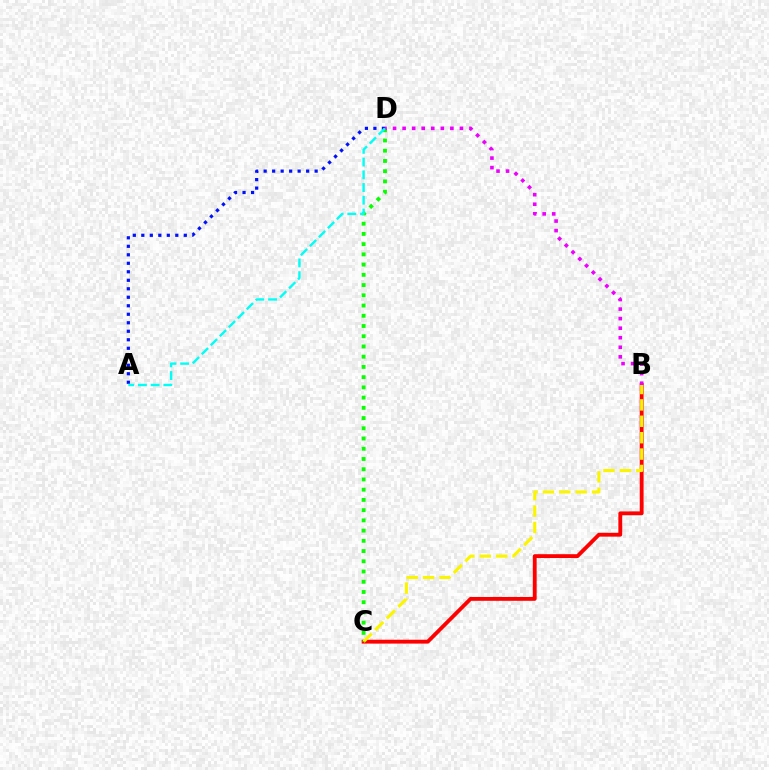{('B', 'C'): [{'color': '#ff0000', 'line_style': 'solid', 'thickness': 2.77}, {'color': '#fcf500', 'line_style': 'dashed', 'thickness': 2.23}], ('A', 'D'): [{'color': '#0010ff', 'line_style': 'dotted', 'thickness': 2.31}, {'color': '#00fff6', 'line_style': 'dashed', 'thickness': 1.73}], ('C', 'D'): [{'color': '#08ff00', 'line_style': 'dotted', 'thickness': 2.78}], ('B', 'D'): [{'color': '#ee00ff', 'line_style': 'dotted', 'thickness': 2.59}]}